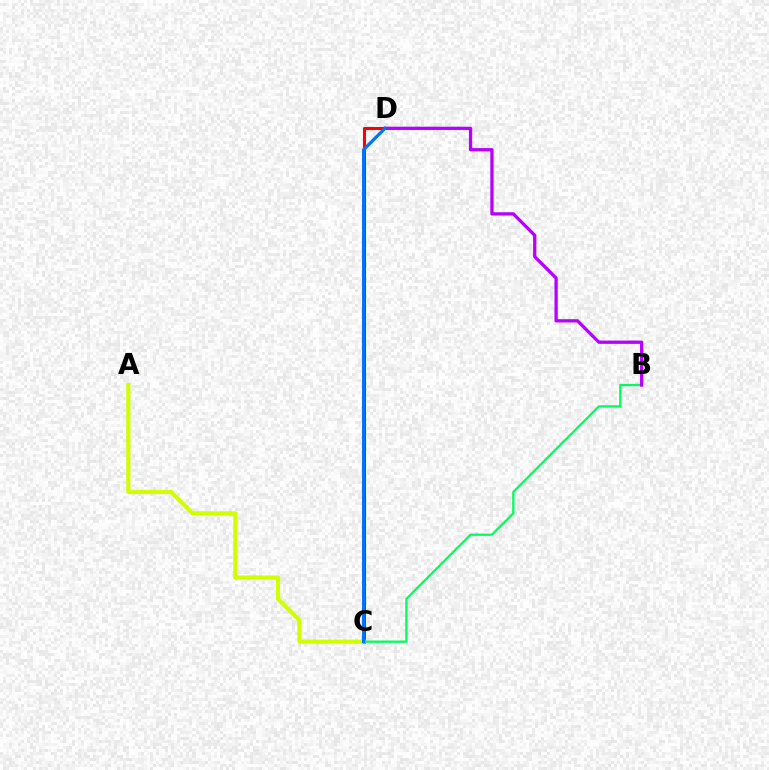{('B', 'C'): [{'color': '#00ff5c', 'line_style': 'solid', 'thickness': 1.65}], ('B', 'D'): [{'color': '#b900ff', 'line_style': 'solid', 'thickness': 2.37}], ('C', 'D'): [{'color': '#ff0000', 'line_style': 'solid', 'thickness': 2.19}, {'color': '#0074ff', 'line_style': 'solid', 'thickness': 2.31}], ('A', 'C'): [{'color': '#d1ff00', 'line_style': 'solid', 'thickness': 2.99}]}